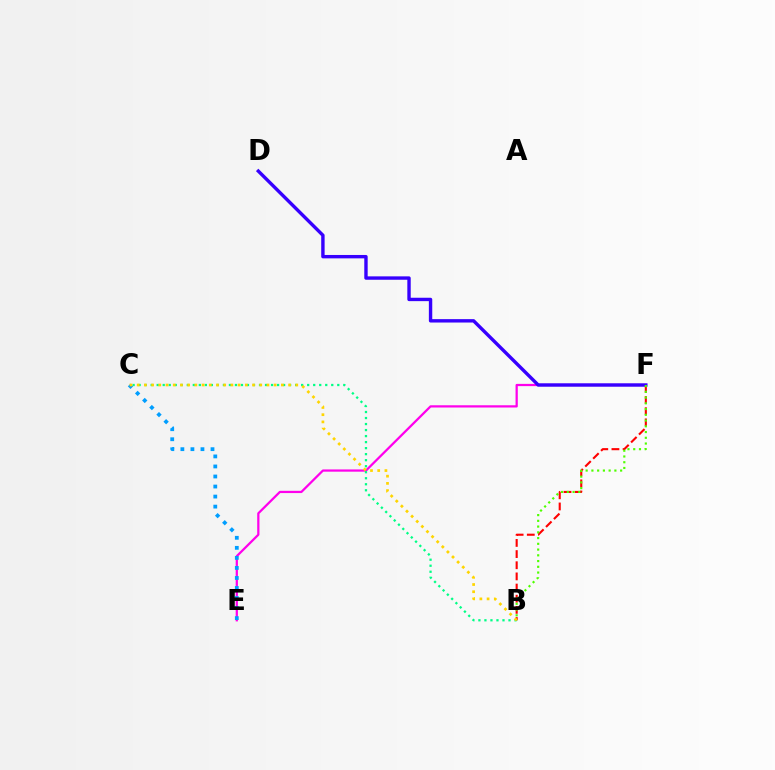{('E', 'F'): [{'color': '#ff00ed', 'line_style': 'solid', 'thickness': 1.62}], ('B', 'C'): [{'color': '#00ff86', 'line_style': 'dotted', 'thickness': 1.64}, {'color': '#ffd500', 'line_style': 'dotted', 'thickness': 1.96}], ('B', 'F'): [{'color': '#ff0000', 'line_style': 'dashed', 'thickness': 1.52}, {'color': '#4fff00', 'line_style': 'dotted', 'thickness': 1.56}], ('C', 'E'): [{'color': '#009eff', 'line_style': 'dotted', 'thickness': 2.73}], ('D', 'F'): [{'color': '#3700ff', 'line_style': 'solid', 'thickness': 2.44}]}